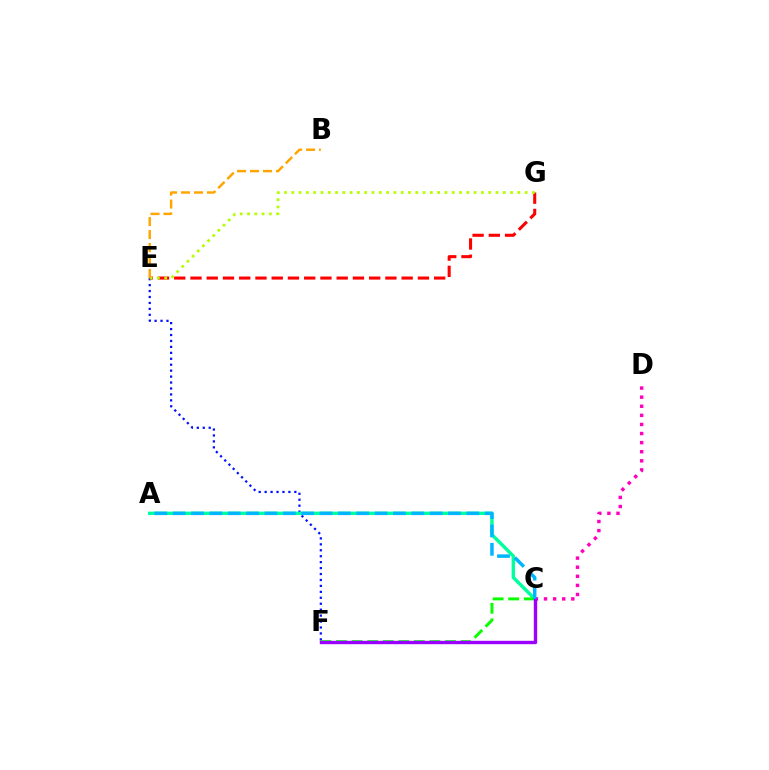{('E', 'F'): [{'color': '#0010ff', 'line_style': 'dotted', 'thickness': 1.61}], ('C', 'D'): [{'color': '#ff00bd', 'line_style': 'dotted', 'thickness': 2.47}], ('A', 'C'): [{'color': '#00ff9d', 'line_style': 'solid', 'thickness': 2.46}, {'color': '#00b5ff', 'line_style': 'dashed', 'thickness': 2.49}], ('E', 'G'): [{'color': '#ff0000', 'line_style': 'dashed', 'thickness': 2.21}, {'color': '#b3ff00', 'line_style': 'dotted', 'thickness': 1.98}], ('C', 'F'): [{'color': '#08ff00', 'line_style': 'dashed', 'thickness': 2.12}, {'color': '#9b00ff', 'line_style': 'solid', 'thickness': 2.44}], ('B', 'E'): [{'color': '#ffa500', 'line_style': 'dashed', 'thickness': 1.76}]}